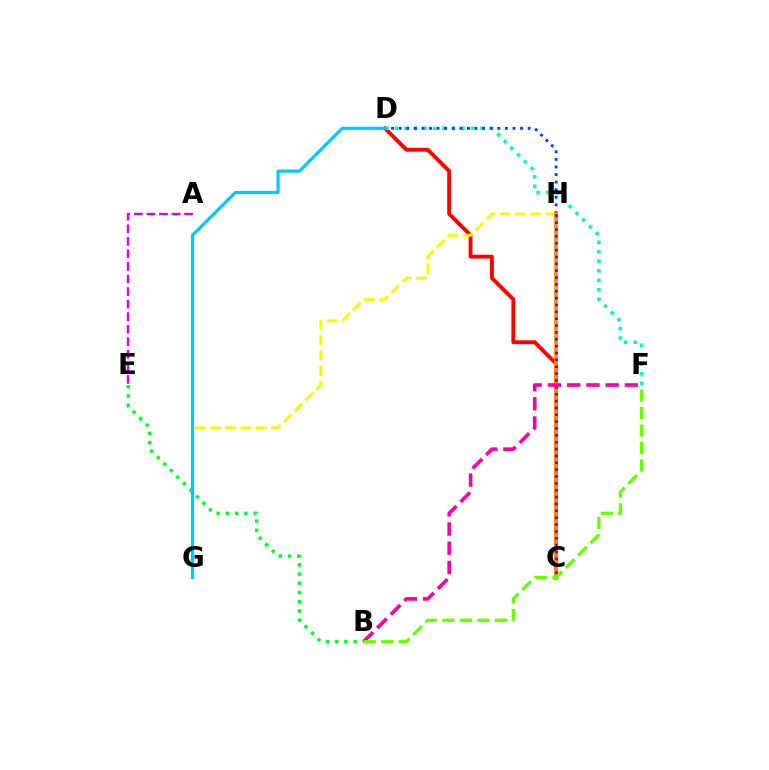{('C', 'D'): [{'color': '#ff0000', 'line_style': 'solid', 'thickness': 2.8}], ('G', 'H'): [{'color': '#eeff00', 'line_style': 'dashed', 'thickness': 2.08}], ('D', 'F'): [{'color': '#00ffaf', 'line_style': 'dotted', 'thickness': 2.58}], ('D', 'H'): [{'color': '#003fff', 'line_style': 'dotted', 'thickness': 2.06}], ('B', 'E'): [{'color': '#00ff27', 'line_style': 'dotted', 'thickness': 2.51}], ('C', 'H'): [{'color': '#ff8800', 'line_style': 'solid', 'thickness': 2.63}, {'color': '#4f00ff', 'line_style': 'dotted', 'thickness': 1.86}], ('D', 'G'): [{'color': '#00c7ff', 'line_style': 'solid', 'thickness': 2.29}], ('B', 'F'): [{'color': '#ff00a0', 'line_style': 'dashed', 'thickness': 2.61}, {'color': '#66ff00', 'line_style': 'dashed', 'thickness': 2.38}], ('A', 'E'): [{'color': '#d600ff', 'line_style': 'dashed', 'thickness': 1.71}]}